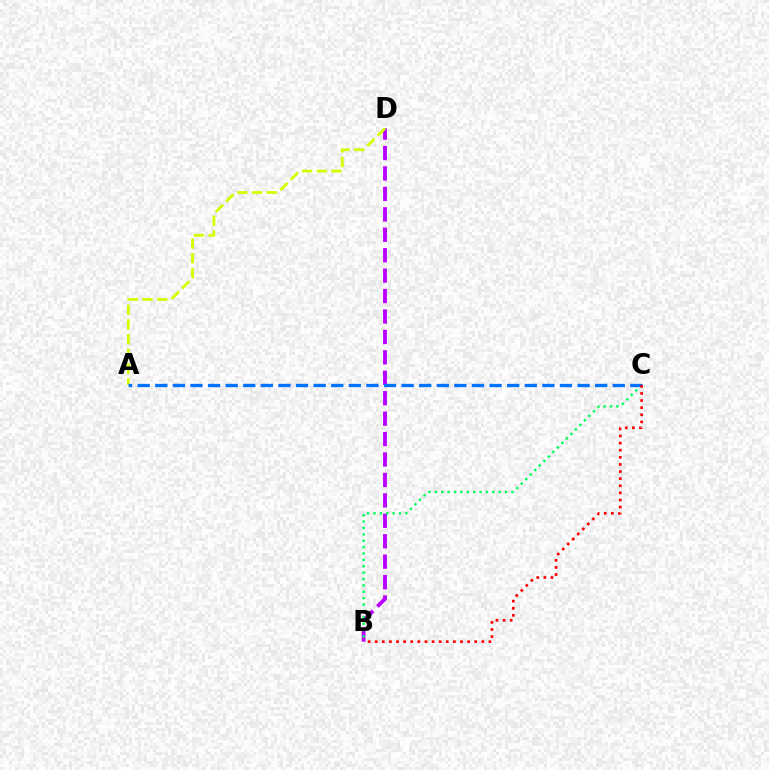{('B', 'D'): [{'color': '#b900ff', 'line_style': 'dashed', 'thickness': 2.78}], ('A', 'D'): [{'color': '#d1ff00', 'line_style': 'dashed', 'thickness': 2.0}], ('B', 'C'): [{'color': '#00ff5c', 'line_style': 'dotted', 'thickness': 1.73}, {'color': '#ff0000', 'line_style': 'dotted', 'thickness': 1.93}], ('A', 'C'): [{'color': '#0074ff', 'line_style': 'dashed', 'thickness': 2.39}]}